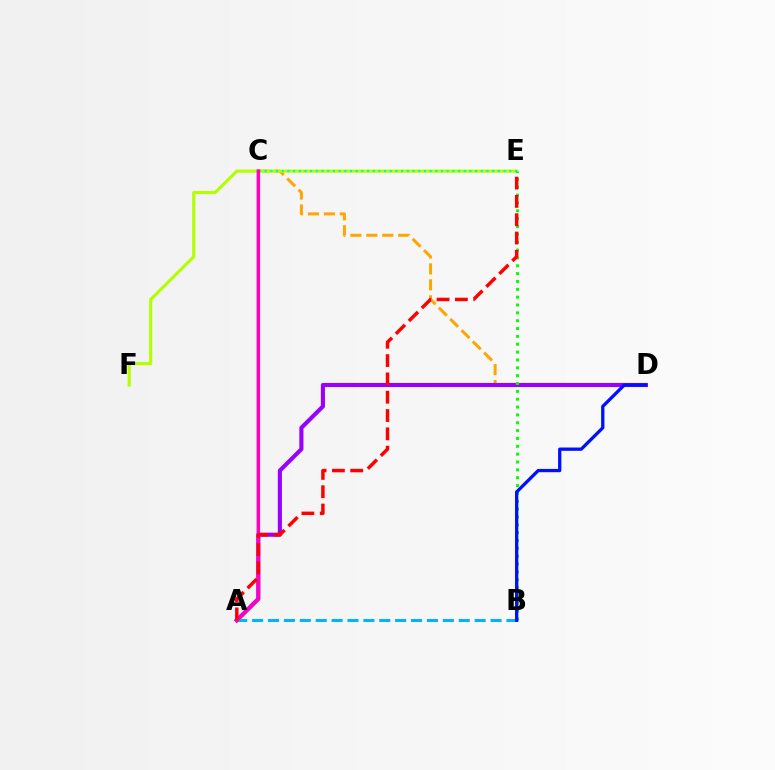{('C', 'D'): [{'color': '#ffa500', 'line_style': 'dashed', 'thickness': 2.17}], ('A', 'D'): [{'color': '#9b00ff', 'line_style': 'solid', 'thickness': 2.95}], ('E', 'F'): [{'color': '#b3ff00', 'line_style': 'solid', 'thickness': 2.24}], ('A', 'B'): [{'color': '#00b5ff', 'line_style': 'dashed', 'thickness': 2.16}], ('C', 'E'): [{'color': '#00ff9d', 'line_style': 'dotted', 'thickness': 1.55}], ('B', 'E'): [{'color': '#08ff00', 'line_style': 'dotted', 'thickness': 2.13}], ('B', 'D'): [{'color': '#0010ff', 'line_style': 'solid', 'thickness': 2.37}], ('A', 'C'): [{'color': '#ff00bd', 'line_style': 'solid', 'thickness': 2.51}], ('A', 'E'): [{'color': '#ff0000', 'line_style': 'dashed', 'thickness': 2.49}]}